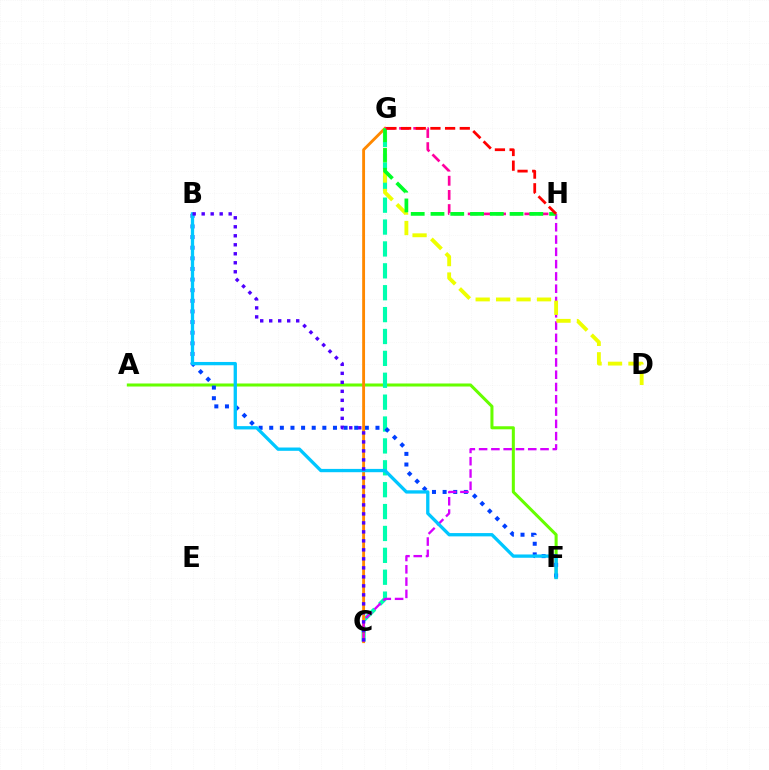{('A', 'F'): [{'color': '#66ff00', 'line_style': 'solid', 'thickness': 2.19}], ('C', 'G'): [{'color': '#00ffaf', 'line_style': 'dashed', 'thickness': 2.97}, {'color': '#ff8800', 'line_style': 'solid', 'thickness': 2.06}], ('B', 'F'): [{'color': '#003fff', 'line_style': 'dotted', 'thickness': 2.89}, {'color': '#00c7ff', 'line_style': 'solid', 'thickness': 2.38}], ('C', 'H'): [{'color': '#d600ff', 'line_style': 'dashed', 'thickness': 1.67}], ('D', 'G'): [{'color': '#eeff00', 'line_style': 'dashed', 'thickness': 2.78}], ('B', 'C'): [{'color': '#4f00ff', 'line_style': 'dotted', 'thickness': 2.44}], ('G', 'H'): [{'color': '#ff00a0', 'line_style': 'dashed', 'thickness': 1.92}, {'color': '#00ff27', 'line_style': 'dashed', 'thickness': 2.69}, {'color': '#ff0000', 'line_style': 'dashed', 'thickness': 1.99}]}